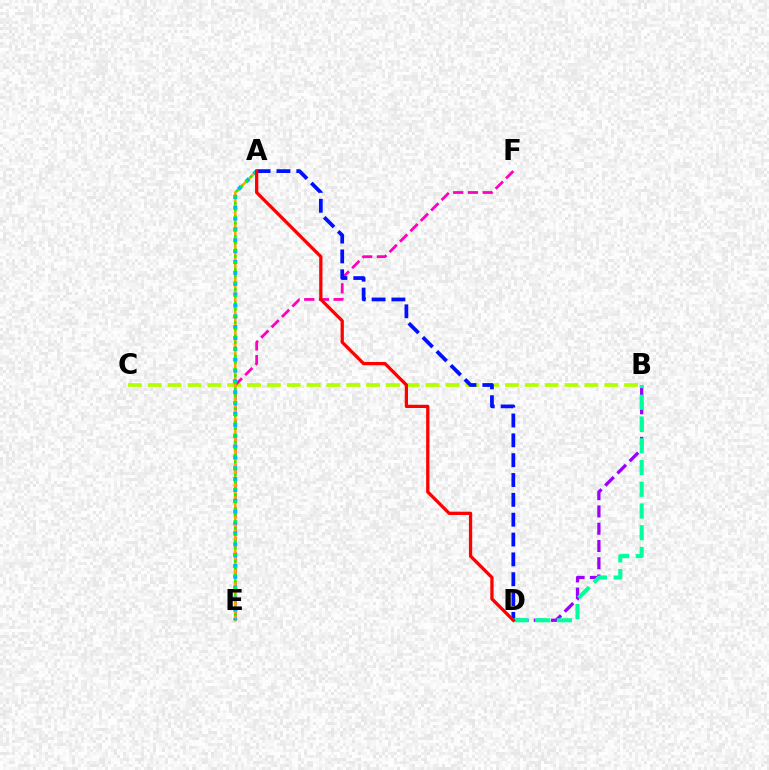{('B', 'C'): [{'color': '#b3ff00', 'line_style': 'dashed', 'thickness': 2.7}], ('E', 'F'): [{'color': '#ff00bd', 'line_style': 'dashed', 'thickness': 2.0}], ('B', 'D'): [{'color': '#9b00ff', 'line_style': 'dashed', 'thickness': 2.35}, {'color': '#00ff9d', 'line_style': 'dashed', 'thickness': 2.95}], ('A', 'E'): [{'color': '#ffa500', 'line_style': 'solid', 'thickness': 1.91}, {'color': '#00b5ff', 'line_style': 'dotted', 'thickness': 2.95}, {'color': '#08ff00', 'line_style': 'dotted', 'thickness': 1.8}], ('A', 'D'): [{'color': '#0010ff', 'line_style': 'dashed', 'thickness': 2.7}, {'color': '#ff0000', 'line_style': 'solid', 'thickness': 2.35}]}